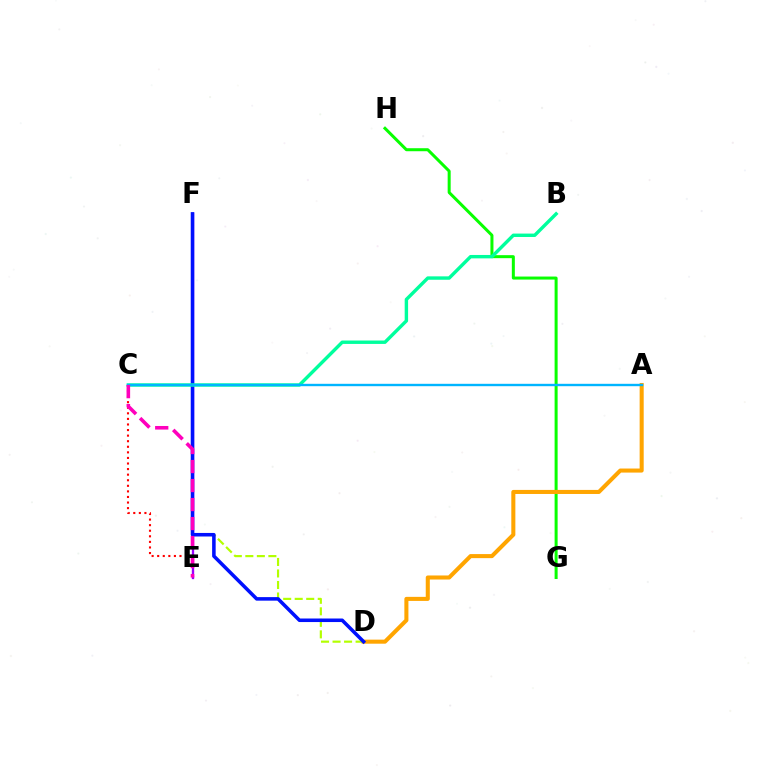{('G', 'H'): [{'color': '#08ff00', 'line_style': 'solid', 'thickness': 2.17}], ('D', 'F'): [{'color': '#b3ff00', 'line_style': 'dashed', 'thickness': 1.56}, {'color': '#0010ff', 'line_style': 'solid', 'thickness': 2.55}], ('C', 'E'): [{'color': '#ff0000', 'line_style': 'dotted', 'thickness': 1.52}, {'color': '#ff00bd', 'line_style': 'dashed', 'thickness': 2.58}], ('A', 'D'): [{'color': '#ffa500', 'line_style': 'solid', 'thickness': 2.92}], ('E', 'F'): [{'color': '#9b00ff', 'line_style': 'solid', 'thickness': 1.67}], ('B', 'C'): [{'color': '#00ff9d', 'line_style': 'solid', 'thickness': 2.45}], ('A', 'C'): [{'color': '#00b5ff', 'line_style': 'solid', 'thickness': 1.72}]}